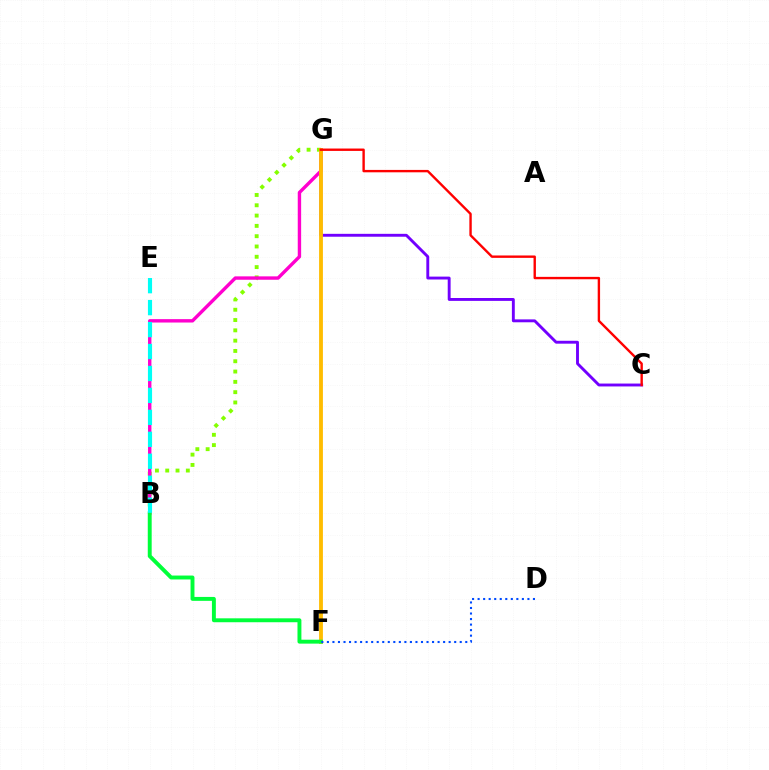{('B', 'G'): [{'color': '#84ff00', 'line_style': 'dotted', 'thickness': 2.8}, {'color': '#ff00cf', 'line_style': 'solid', 'thickness': 2.44}], ('C', 'G'): [{'color': '#7200ff', 'line_style': 'solid', 'thickness': 2.08}, {'color': '#ff0000', 'line_style': 'solid', 'thickness': 1.72}], ('F', 'G'): [{'color': '#ffbd00', 'line_style': 'solid', 'thickness': 2.75}], ('B', 'F'): [{'color': '#00ff39', 'line_style': 'solid', 'thickness': 2.82}], ('D', 'F'): [{'color': '#004bff', 'line_style': 'dotted', 'thickness': 1.5}], ('B', 'E'): [{'color': '#00fff6', 'line_style': 'dashed', 'thickness': 2.98}]}